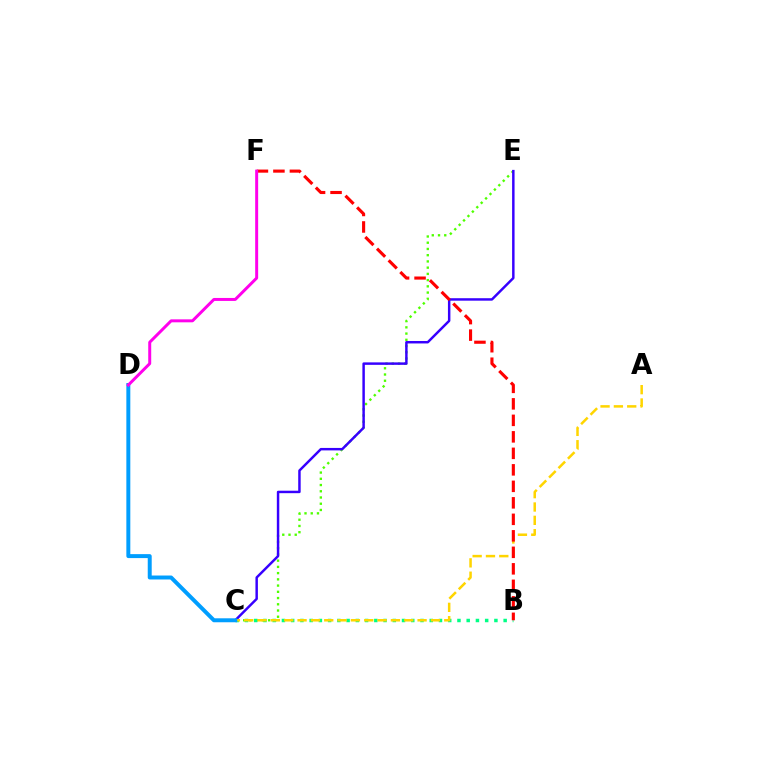{('C', 'E'): [{'color': '#4fff00', 'line_style': 'dotted', 'thickness': 1.69}, {'color': '#3700ff', 'line_style': 'solid', 'thickness': 1.77}], ('B', 'C'): [{'color': '#00ff86', 'line_style': 'dotted', 'thickness': 2.51}], ('A', 'C'): [{'color': '#ffd500', 'line_style': 'dashed', 'thickness': 1.81}], ('B', 'F'): [{'color': '#ff0000', 'line_style': 'dashed', 'thickness': 2.24}], ('C', 'D'): [{'color': '#009eff', 'line_style': 'solid', 'thickness': 2.85}], ('D', 'F'): [{'color': '#ff00ed', 'line_style': 'solid', 'thickness': 2.14}]}